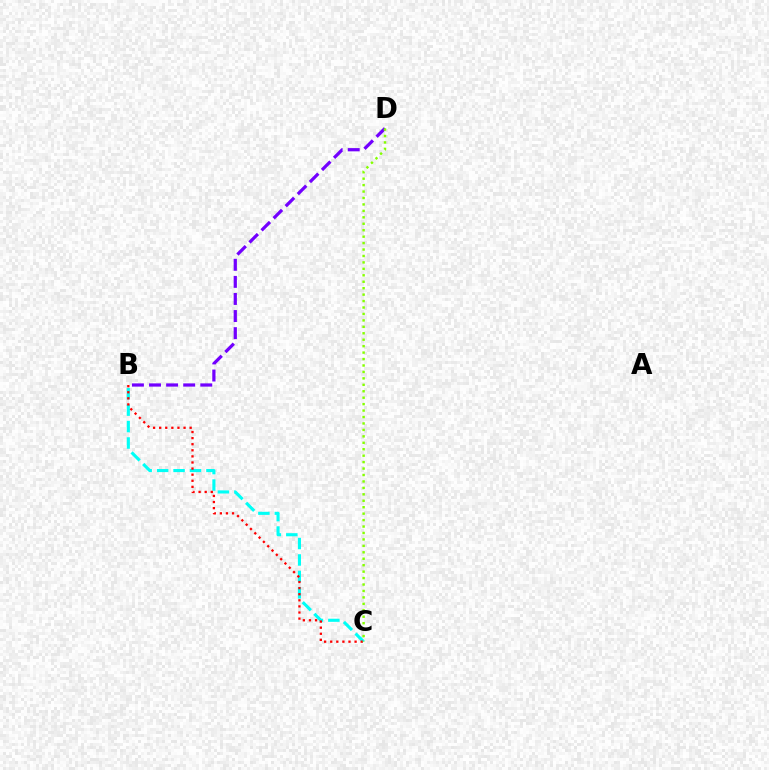{('B', 'C'): [{'color': '#00fff6', 'line_style': 'dashed', 'thickness': 2.23}, {'color': '#ff0000', 'line_style': 'dotted', 'thickness': 1.66}], ('B', 'D'): [{'color': '#7200ff', 'line_style': 'dashed', 'thickness': 2.32}], ('C', 'D'): [{'color': '#84ff00', 'line_style': 'dotted', 'thickness': 1.75}]}